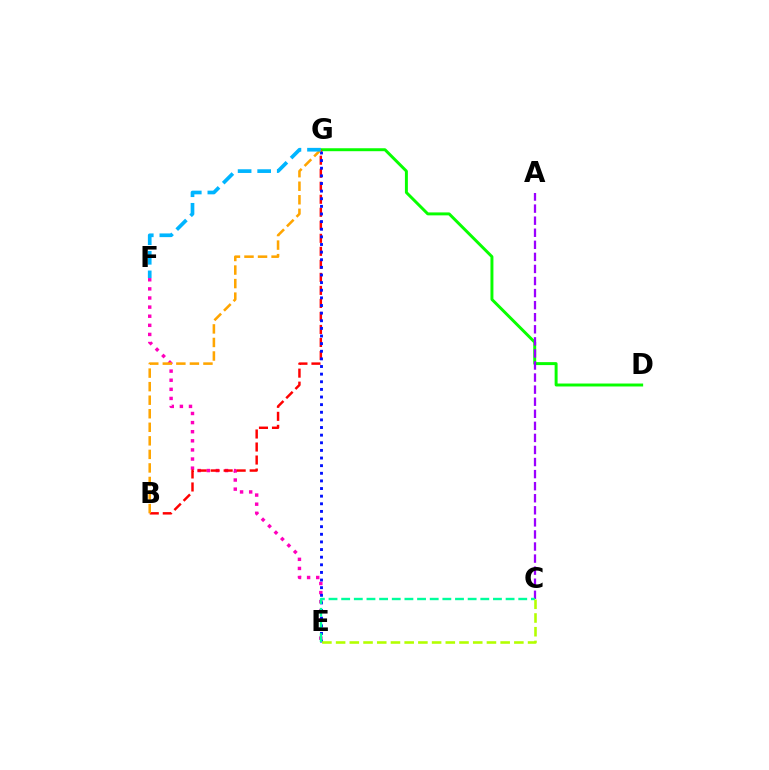{('E', 'F'): [{'color': '#ff00bd', 'line_style': 'dotted', 'thickness': 2.47}], ('D', 'G'): [{'color': '#08ff00', 'line_style': 'solid', 'thickness': 2.13}], ('B', 'G'): [{'color': '#ff0000', 'line_style': 'dashed', 'thickness': 1.77}, {'color': '#ffa500', 'line_style': 'dashed', 'thickness': 1.84}], ('A', 'C'): [{'color': '#9b00ff', 'line_style': 'dashed', 'thickness': 1.64}], ('E', 'G'): [{'color': '#0010ff', 'line_style': 'dotted', 'thickness': 2.07}], ('C', 'E'): [{'color': '#00ff9d', 'line_style': 'dashed', 'thickness': 1.72}, {'color': '#b3ff00', 'line_style': 'dashed', 'thickness': 1.86}], ('F', 'G'): [{'color': '#00b5ff', 'line_style': 'dashed', 'thickness': 2.66}]}